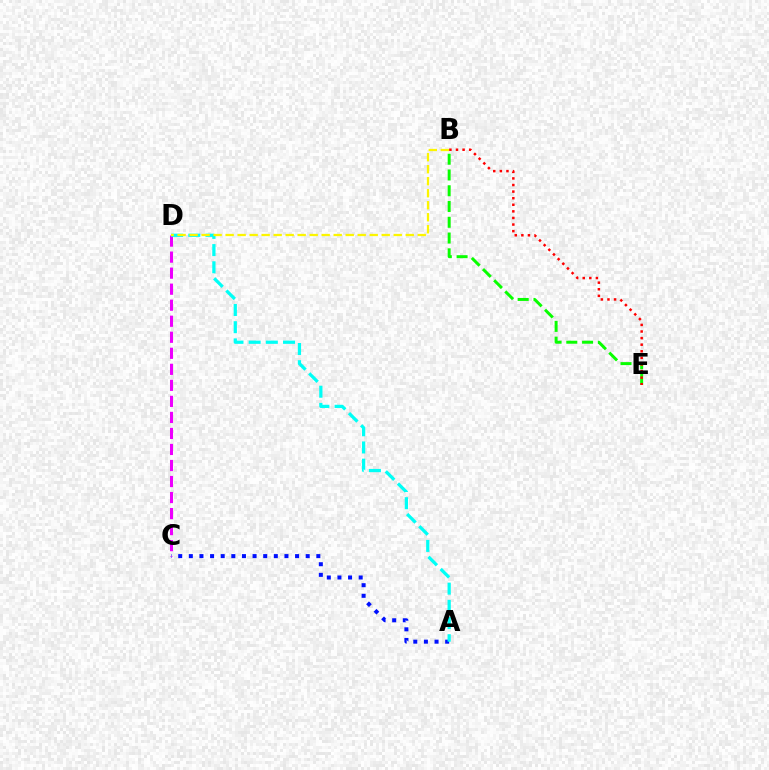{('A', 'C'): [{'color': '#0010ff', 'line_style': 'dotted', 'thickness': 2.89}], ('C', 'D'): [{'color': '#ee00ff', 'line_style': 'dashed', 'thickness': 2.18}], ('B', 'E'): [{'color': '#08ff00', 'line_style': 'dashed', 'thickness': 2.14}, {'color': '#ff0000', 'line_style': 'dotted', 'thickness': 1.79}], ('A', 'D'): [{'color': '#00fff6', 'line_style': 'dashed', 'thickness': 2.34}], ('B', 'D'): [{'color': '#fcf500', 'line_style': 'dashed', 'thickness': 1.63}]}